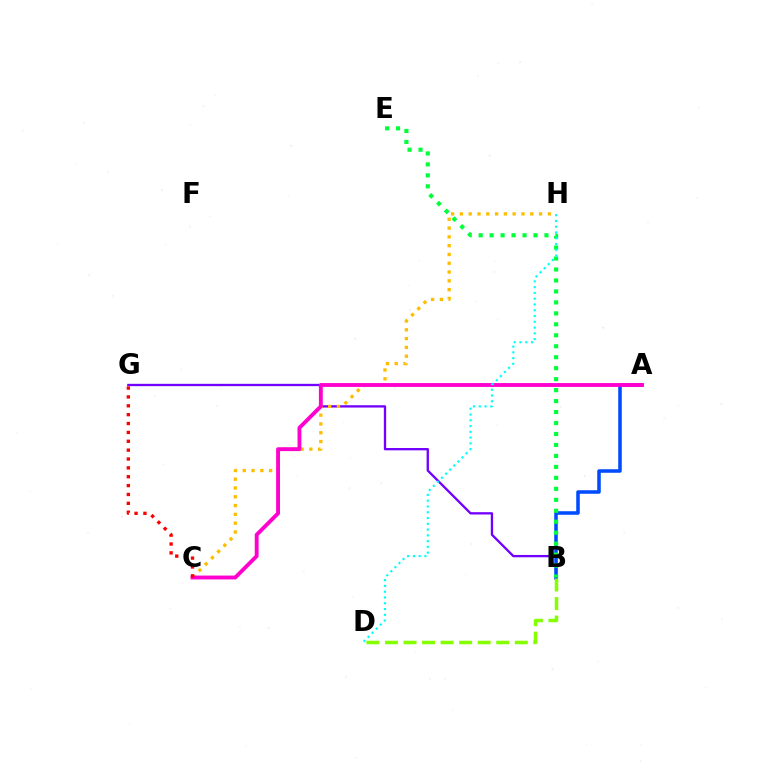{('B', 'G'): [{'color': '#7200ff', 'line_style': 'solid', 'thickness': 1.67}], ('A', 'B'): [{'color': '#004bff', 'line_style': 'solid', 'thickness': 2.54}], ('C', 'H'): [{'color': '#ffbd00', 'line_style': 'dotted', 'thickness': 2.39}], ('A', 'C'): [{'color': '#ff00cf', 'line_style': 'solid', 'thickness': 2.78}], ('B', 'D'): [{'color': '#84ff00', 'line_style': 'dashed', 'thickness': 2.52}], ('B', 'E'): [{'color': '#00ff39', 'line_style': 'dotted', 'thickness': 2.98}], ('C', 'G'): [{'color': '#ff0000', 'line_style': 'dotted', 'thickness': 2.41}], ('D', 'H'): [{'color': '#00fff6', 'line_style': 'dotted', 'thickness': 1.57}]}